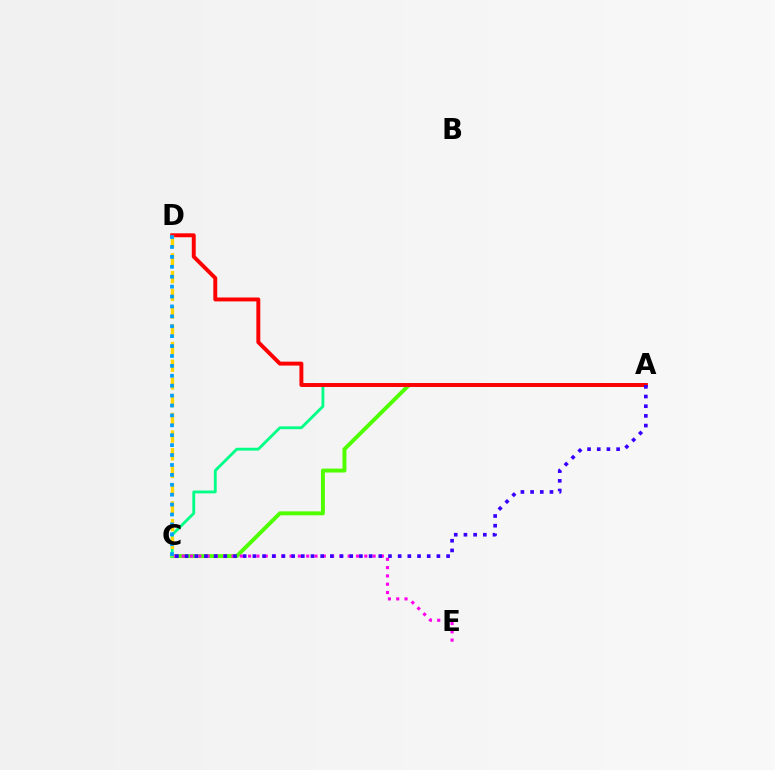{('A', 'C'): [{'color': '#4fff00', 'line_style': 'solid', 'thickness': 2.84}, {'color': '#00ff86', 'line_style': 'solid', 'thickness': 2.04}, {'color': '#3700ff', 'line_style': 'dotted', 'thickness': 2.63}], ('C', 'E'): [{'color': '#ff00ed', 'line_style': 'dotted', 'thickness': 2.26}], ('A', 'D'): [{'color': '#ff0000', 'line_style': 'solid', 'thickness': 2.83}], ('C', 'D'): [{'color': '#ffd500', 'line_style': 'dashed', 'thickness': 2.41}, {'color': '#009eff', 'line_style': 'dotted', 'thickness': 2.69}]}